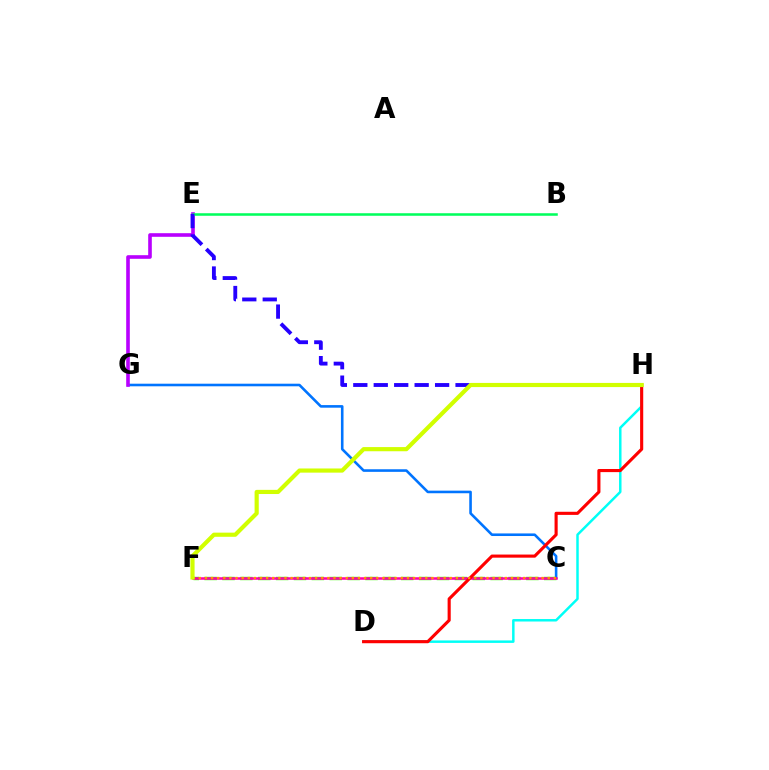{('C', 'F'): [{'color': '#3dff00', 'line_style': 'dashed', 'thickness': 2.43}, {'color': '#ff00ac', 'line_style': 'solid', 'thickness': 1.82}, {'color': '#ff9400', 'line_style': 'dotted', 'thickness': 1.66}], ('C', 'G'): [{'color': '#0074ff', 'line_style': 'solid', 'thickness': 1.87}], ('D', 'H'): [{'color': '#00fff6', 'line_style': 'solid', 'thickness': 1.78}, {'color': '#ff0000', 'line_style': 'solid', 'thickness': 2.24}], ('E', 'G'): [{'color': '#b900ff', 'line_style': 'solid', 'thickness': 2.61}], ('B', 'E'): [{'color': '#00ff5c', 'line_style': 'solid', 'thickness': 1.83}], ('E', 'H'): [{'color': '#2500ff', 'line_style': 'dashed', 'thickness': 2.78}], ('F', 'H'): [{'color': '#d1ff00', 'line_style': 'solid', 'thickness': 2.99}]}